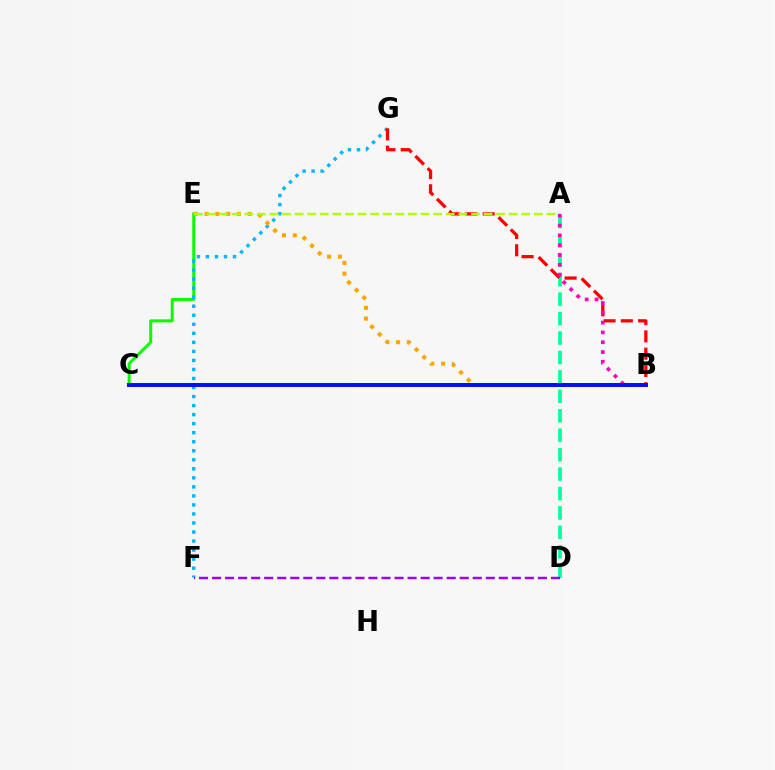{('C', 'E'): [{'color': '#08ff00', 'line_style': 'solid', 'thickness': 2.17}], ('A', 'D'): [{'color': '#00ff9d', 'line_style': 'dashed', 'thickness': 2.64}], ('F', 'G'): [{'color': '#00b5ff', 'line_style': 'dotted', 'thickness': 2.45}], ('B', 'G'): [{'color': '#ff0000', 'line_style': 'dashed', 'thickness': 2.35}], ('B', 'E'): [{'color': '#ffa500', 'line_style': 'dotted', 'thickness': 2.93}], ('A', 'E'): [{'color': '#b3ff00', 'line_style': 'dashed', 'thickness': 1.71}], ('A', 'B'): [{'color': '#ff00bd', 'line_style': 'dotted', 'thickness': 2.67}], ('D', 'F'): [{'color': '#9b00ff', 'line_style': 'dashed', 'thickness': 1.77}], ('B', 'C'): [{'color': '#0010ff', 'line_style': 'solid', 'thickness': 2.85}]}